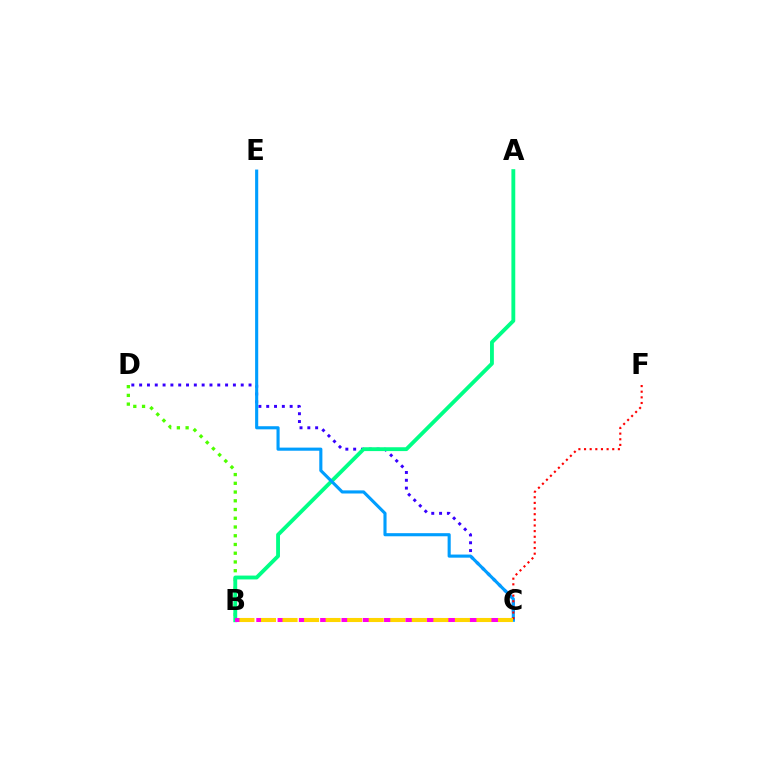{('B', 'D'): [{'color': '#4fff00', 'line_style': 'dotted', 'thickness': 2.37}], ('C', 'D'): [{'color': '#3700ff', 'line_style': 'dotted', 'thickness': 2.12}], ('A', 'B'): [{'color': '#00ff86', 'line_style': 'solid', 'thickness': 2.77}], ('C', 'E'): [{'color': '#009eff', 'line_style': 'solid', 'thickness': 2.24}], ('C', 'F'): [{'color': '#ff0000', 'line_style': 'dotted', 'thickness': 1.53}], ('B', 'C'): [{'color': '#ff00ed', 'line_style': 'dashed', 'thickness': 2.89}, {'color': '#ffd500', 'line_style': 'dashed', 'thickness': 2.93}]}